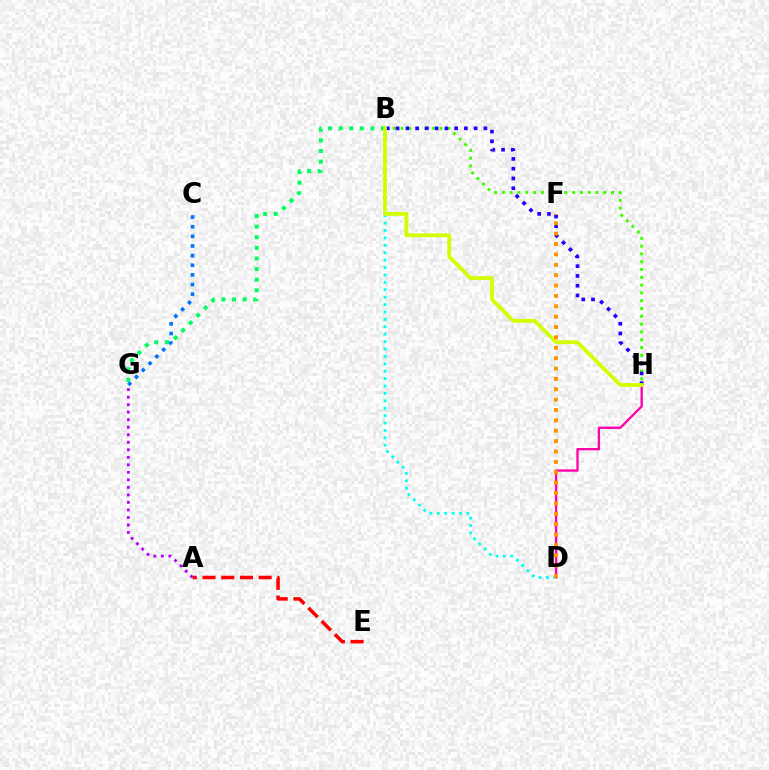{('B', 'H'): [{'color': '#3dff00', 'line_style': 'dotted', 'thickness': 2.12}, {'color': '#2500ff', 'line_style': 'dotted', 'thickness': 2.65}, {'color': '#d1ff00', 'line_style': 'solid', 'thickness': 2.71}], ('C', 'G'): [{'color': '#0074ff', 'line_style': 'dotted', 'thickness': 2.62}], ('A', 'E'): [{'color': '#ff0000', 'line_style': 'dashed', 'thickness': 2.54}], ('B', 'G'): [{'color': '#00ff5c', 'line_style': 'dotted', 'thickness': 2.88}], ('A', 'G'): [{'color': '#b900ff', 'line_style': 'dotted', 'thickness': 2.04}], ('D', 'H'): [{'color': '#ff00ac', 'line_style': 'solid', 'thickness': 1.68}], ('B', 'D'): [{'color': '#00fff6', 'line_style': 'dotted', 'thickness': 2.01}], ('D', 'F'): [{'color': '#ff9400', 'line_style': 'dotted', 'thickness': 2.82}]}